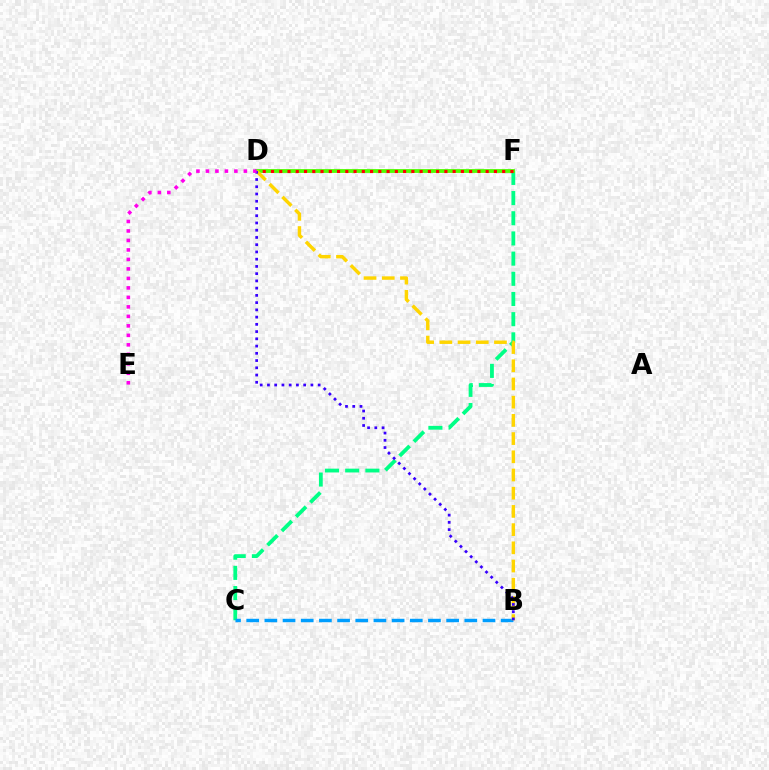{('C', 'F'): [{'color': '#00ff86', 'line_style': 'dashed', 'thickness': 2.74}], ('D', 'F'): [{'color': '#4fff00', 'line_style': 'solid', 'thickness': 2.75}, {'color': '#ff0000', 'line_style': 'dotted', 'thickness': 2.24}], ('B', 'C'): [{'color': '#009eff', 'line_style': 'dashed', 'thickness': 2.47}], ('B', 'D'): [{'color': '#ffd500', 'line_style': 'dashed', 'thickness': 2.47}, {'color': '#3700ff', 'line_style': 'dotted', 'thickness': 1.97}], ('D', 'E'): [{'color': '#ff00ed', 'line_style': 'dotted', 'thickness': 2.58}]}